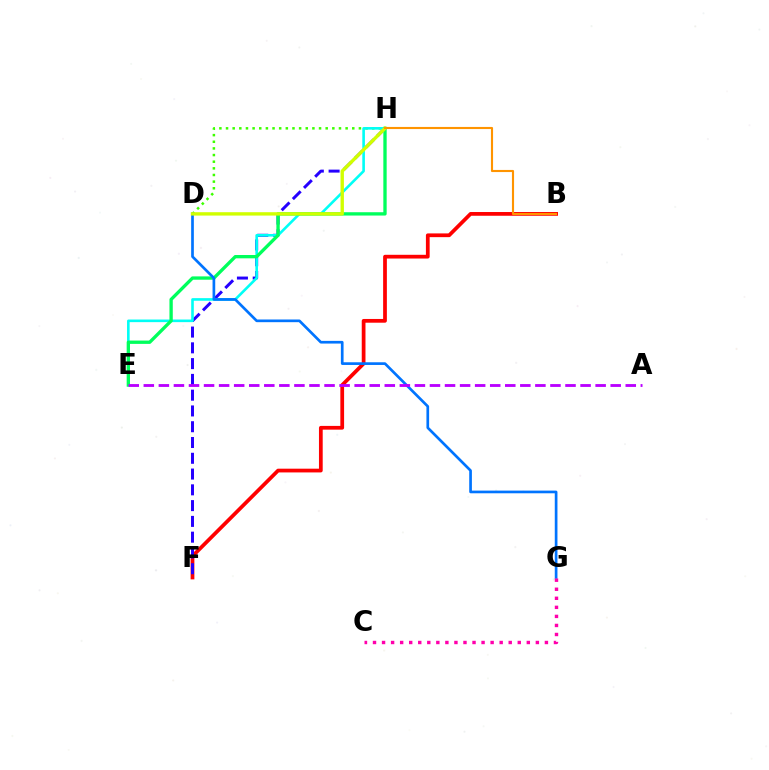{('D', 'H'): [{'color': '#3dff00', 'line_style': 'dotted', 'thickness': 1.81}, {'color': '#d1ff00', 'line_style': 'solid', 'thickness': 2.43}], ('B', 'F'): [{'color': '#ff0000', 'line_style': 'solid', 'thickness': 2.69}], ('F', 'H'): [{'color': '#2500ff', 'line_style': 'dashed', 'thickness': 2.14}], ('E', 'H'): [{'color': '#00fff6', 'line_style': 'solid', 'thickness': 1.88}, {'color': '#00ff5c', 'line_style': 'solid', 'thickness': 2.4}], ('D', 'G'): [{'color': '#0074ff', 'line_style': 'solid', 'thickness': 1.93}], ('B', 'H'): [{'color': '#ff9400', 'line_style': 'solid', 'thickness': 1.53}], ('C', 'G'): [{'color': '#ff00ac', 'line_style': 'dotted', 'thickness': 2.46}], ('A', 'E'): [{'color': '#b900ff', 'line_style': 'dashed', 'thickness': 2.05}]}